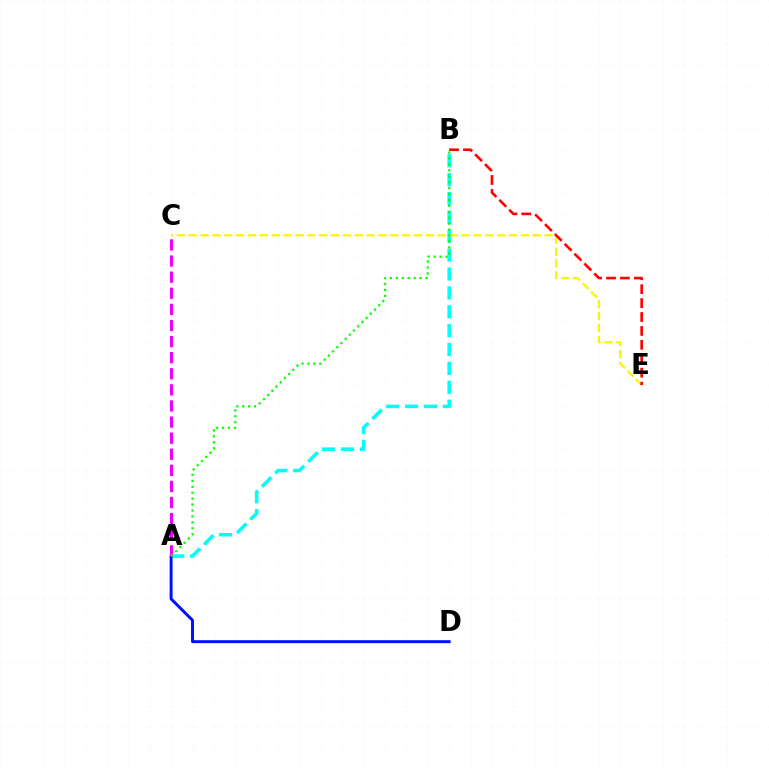{('A', 'B'): [{'color': '#00fff6', 'line_style': 'dashed', 'thickness': 2.56}, {'color': '#08ff00', 'line_style': 'dotted', 'thickness': 1.61}], ('A', 'D'): [{'color': '#0010ff', 'line_style': 'solid', 'thickness': 2.12}], ('C', 'E'): [{'color': '#fcf500', 'line_style': 'dashed', 'thickness': 1.61}], ('A', 'C'): [{'color': '#ee00ff', 'line_style': 'dashed', 'thickness': 2.19}], ('B', 'E'): [{'color': '#ff0000', 'line_style': 'dashed', 'thickness': 1.89}]}